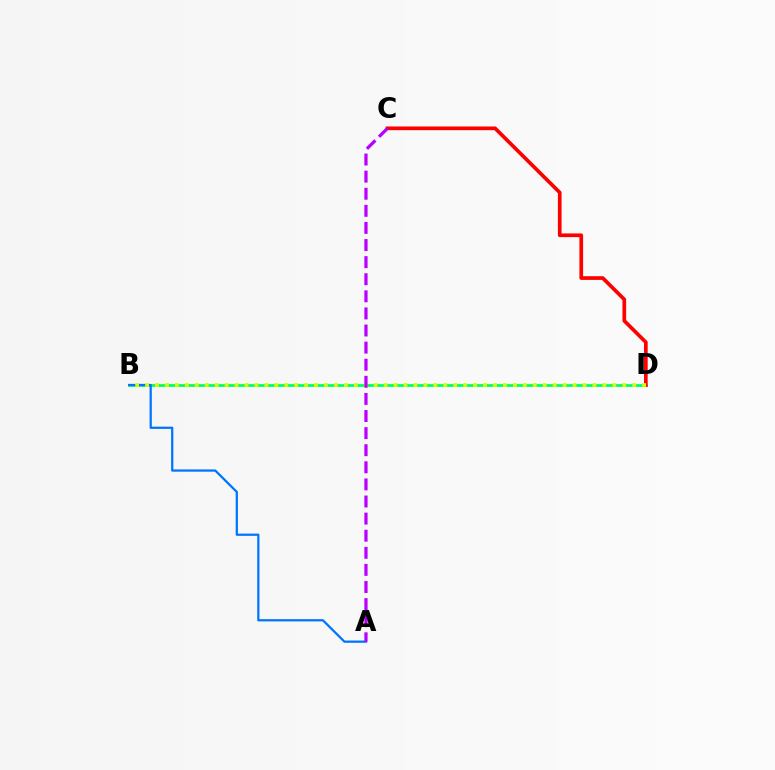{('B', 'D'): [{'color': '#00ff5c', 'line_style': 'solid', 'thickness': 1.98}, {'color': '#d1ff00', 'line_style': 'dotted', 'thickness': 2.7}], ('C', 'D'): [{'color': '#ff0000', 'line_style': 'solid', 'thickness': 2.66}], ('A', 'B'): [{'color': '#0074ff', 'line_style': 'solid', 'thickness': 1.62}], ('A', 'C'): [{'color': '#b900ff', 'line_style': 'dashed', 'thickness': 2.32}]}